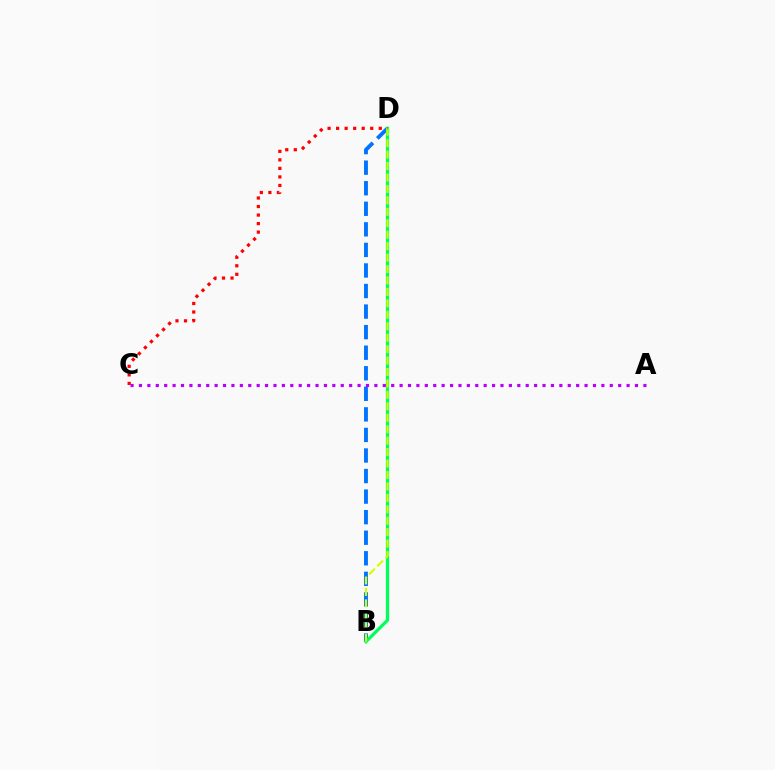{('B', 'D'): [{'color': '#0074ff', 'line_style': 'dashed', 'thickness': 2.79}, {'color': '#00ff5c', 'line_style': 'solid', 'thickness': 2.33}, {'color': '#d1ff00', 'line_style': 'dashed', 'thickness': 1.55}], ('A', 'C'): [{'color': '#b900ff', 'line_style': 'dotted', 'thickness': 2.28}], ('C', 'D'): [{'color': '#ff0000', 'line_style': 'dotted', 'thickness': 2.32}]}